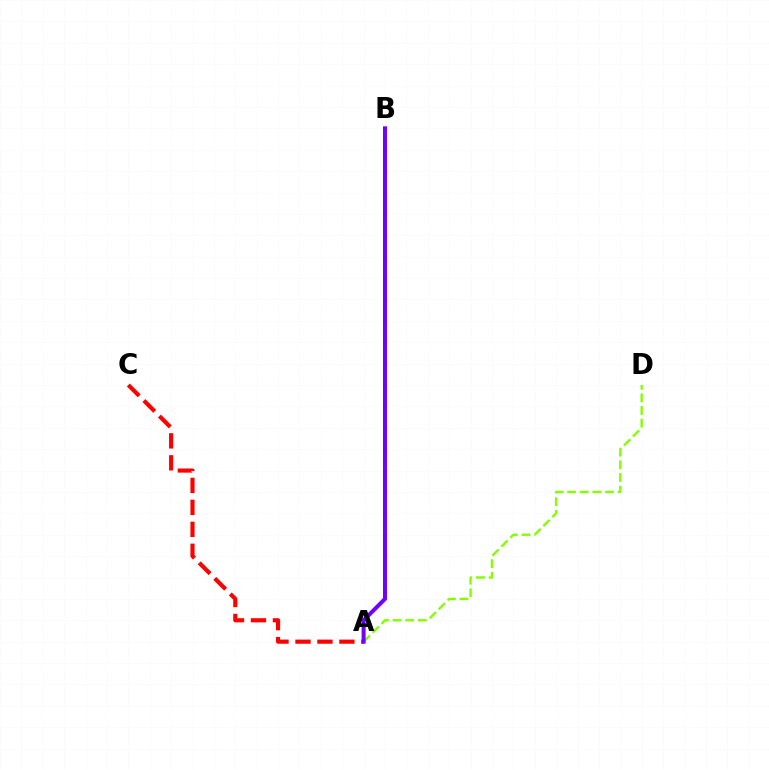{('A', 'D'): [{'color': '#84ff00', 'line_style': 'dashed', 'thickness': 1.72}], ('A', 'B'): [{'color': '#00fff6', 'line_style': 'dashed', 'thickness': 1.64}, {'color': '#7200ff', 'line_style': 'solid', 'thickness': 2.89}], ('A', 'C'): [{'color': '#ff0000', 'line_style': 'dashed', 'thickness': 2.98}]}